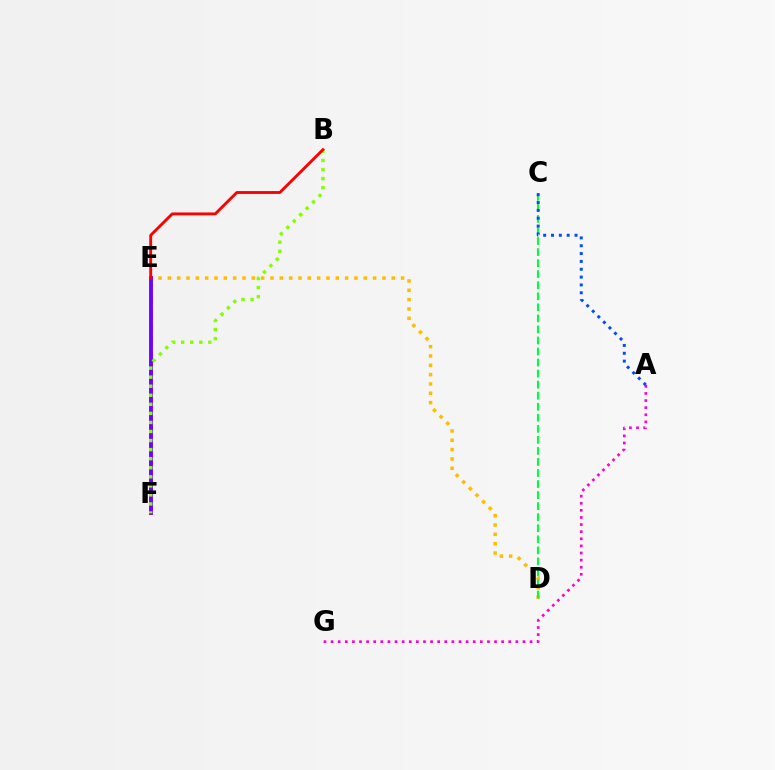{('E', 'F'): [{'color': '#00fff6', 'line_style': 'dashed', 'thickness': 2.0}, {'color': '#7200ff', 'line_style': 'solid', 'thickness': 2.79}], ('D', 'E'): [{'color': '#ffbd00', 'line_style': 'dotted', 'thickness': 2.53}], ('B', 'F'): [{'color': '#84ff00', 'line_style': 'dotted', 'thickness': 2.46}], ('C', 'D'): [{'color': '#00ff39', 'line_style': 'dashed', 'thickness': 1.5}], ('A', 'C'): [{'color': '#004bff', 'line_style': 'dotted', 'thickness': 2.13}], ('A', 'G'): [{'color': '#ff00cf', 'line_style': 'dotted', 'thickness': 1.93}], ('B', 'E'): [{'color': '#ff0000', 'line_style': 'solid', 'thickness': 2.07}]}